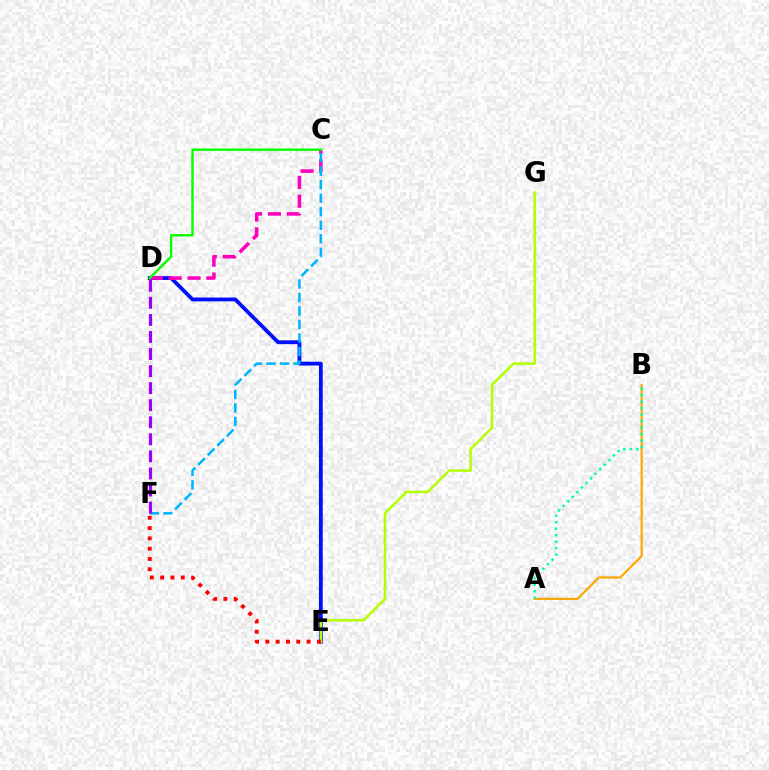{('D', 'E'): [{'color': '#0010ff', 'line_style': 'solid', 'thickness': 2.75}], ('A', 'B'): [{'color': '#ffa500', 'line_style': 'solid', 'thickness': 1.56}, {'color': '#00ff9d', 'line_style': 'dotted', 'thickness': 1.76}], ('C', 'D'): [{'color': '#ff00bd', 'line_style': 'dashed', 'thickness': 2.56}, {'color': '#08ff00', 'line_style': 'solid', 'thickness': 1.76}], ('E', 'G'): [{'color': '#b3ff00', 'line_style': 'solid', 'thickness': 1.8}], ('C', 'F'): [{'color': '#00b5ff', 'line_style': 'dashed', 'thickness': 1.84}], ('D', 'F'): [{'color': '#9b00ff', 'line_style': 'dashed', 'thickness': 2.32}], ('E', 'F'): [{'color': '#ff0000', 'line_style': 'dotted', 'thickness': 2.8}]}